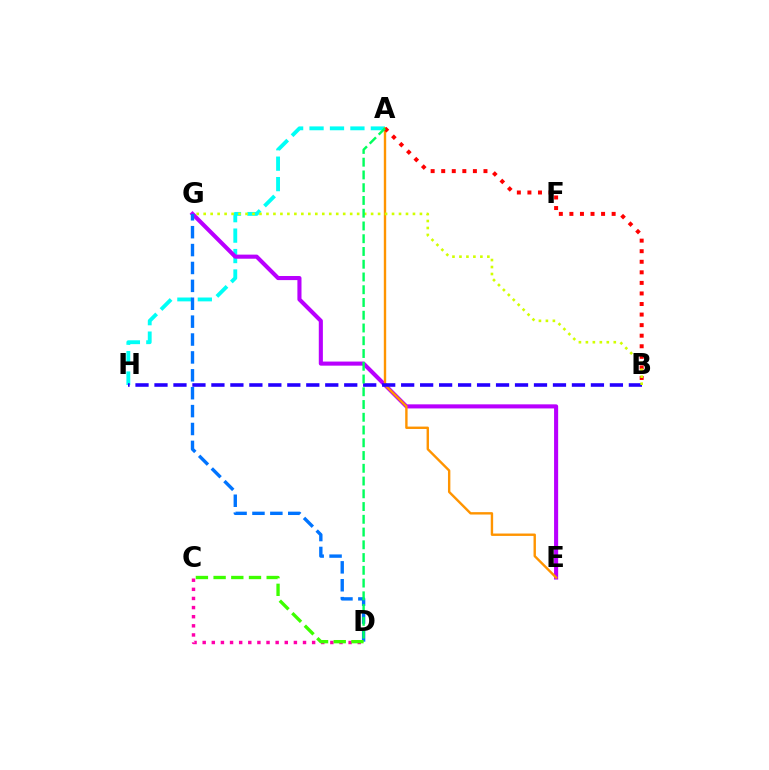{('A', 'H'): [{'color': '#00fff6', 'line_style': 'dashed', 'thickness': 2.78}], ('E', 'G'): [{'color': '#b900ff', 'line_style': 'solid', 'thickness': 2.95}], ('C', 'D'): [{'color': '#ff00ac', 'line_style': 'dotted', 'thickness': 2.48}, {'color': '#3dff00', 'line_style': 'dashed', 'thickness': 2.4}], ('A', 'E'): [{'color': '#ff9400', 'line_style': 'solid', 'thickness': 1.72}], ('D', 'G'): [{'color': '#0074ff', 'line_style': 'dashed', 'thickness': 2.43}], ('A', 'B'): [{'color': '#ff0000', 'line_style': 'dotted', 'thickness': 2.87}], ('B', 'H'): [{'color': '#2500ff', 'line_style': 'dashed', 'thickness': 2.58}], ('B', 'G'): [{'color': '#d1ff00', 'line_style': 'dotted', 'thickness': 1.9}], ('A', 'D'): [{'color': '#00ff5c', 'line_style': 'dashed', 'thickness': 1.73}]}